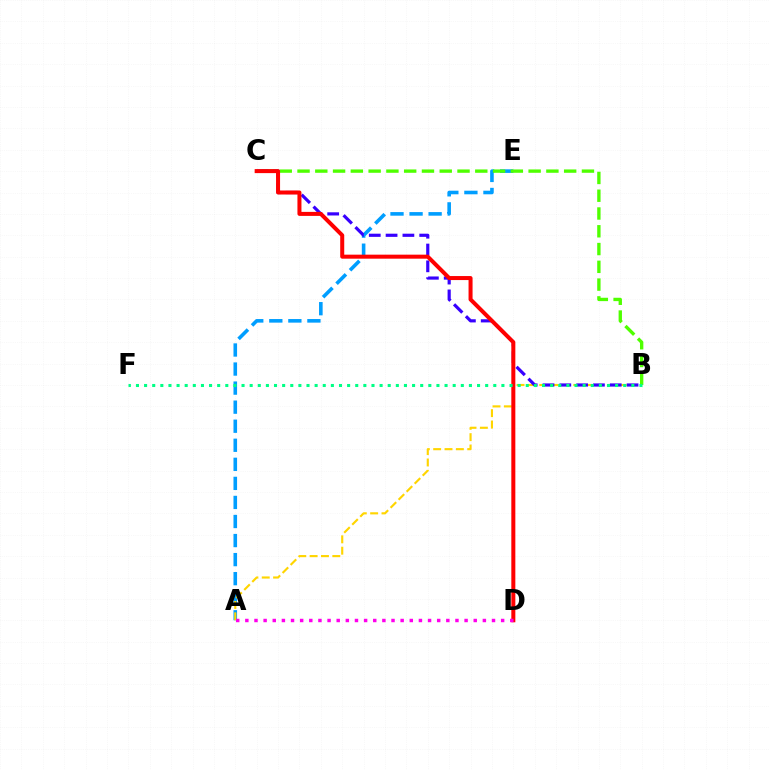{('A', 'E'): [{'color': '#009eff', 'line_style': 'dashed', 'thickness': 2.59}], ('A', 'B'): [{'color': '#ffd500', 'line_style': 'dashed', 'thickness': 1.54}], ('B', 'C'): [{'color': '#4fff00', 'line_style': 'dashed', 'thickness': 2.41}, {'color': '#3700ff', 'line_style': 'dashed', 'thickness': 2.28}], ('C', 'D'): [{'color': '#ff0000', 'line_style': 'solid', 'thickness': 2.89}], ('B', 'F'): [{'color': '#00ff86', 'line_style': 'dotted', 'thickness': 2.21}], ('A', 'D'): [{'color': '#ff00ed', 'line_style': 'dotted', 'thickness': 2.48}]}